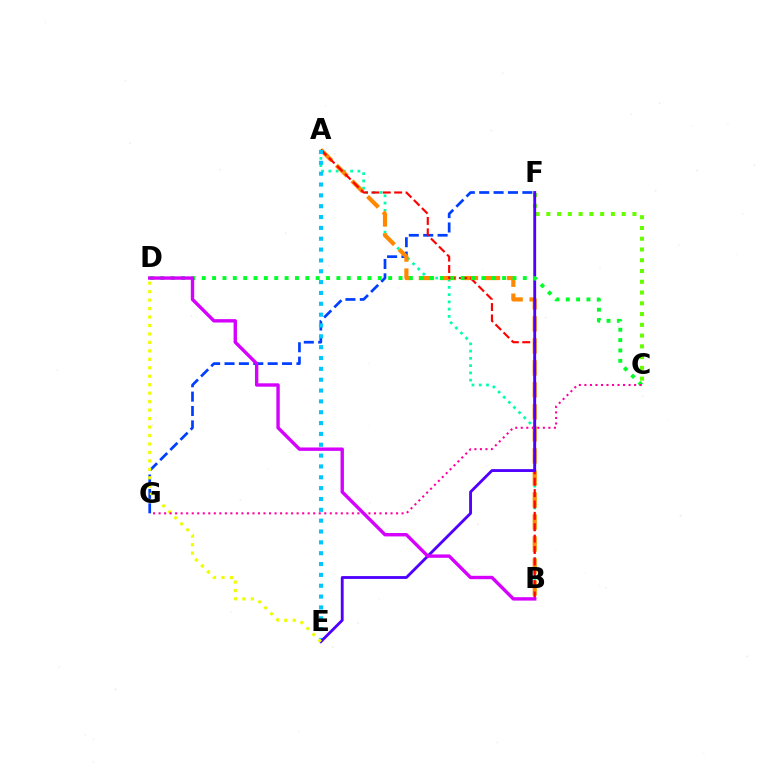{('A', 'B'): [{'color': '#00ffaf', 'line_style': 'dotted', 'thickness': 1.97}, {'color': '#ff8800', 'line_style': 'dashed', 'thickness': 2.99}, {'color': '#ff0000', 'line_style': 'dashed', 'thickness': 1.55}], ('F', 'G'): [{'color': '#003fff', 'line_style': 'dashed', 'thickness': 1.95}], ('C', 'F'): [{'color': '#66ff00', 'line_style': 'dotted', 'thickness': 2.92}], ('A', 'E'): [{'color': '#00c7ff', 'line_style': 'dotted', 'thickness': 2.95}], ('E', 'F'): [{'color': '#4f00ff', 'line_style': 'solid', 'thickness': 2.05}], ('C', 'D'): [{'color': '#00ff27', 'line_style': 'dotted', 'thickness': 2.81}], ('D', 'E'): [{'color': '#eeff00', 'line_style': 'dotted', 'thickness': 2.3}], ('C', 'G'): [{'color': '#ff00a0', 'line_style': 'dotted', 'thickness': 1.5}], ('B', 'D'): [{'color': '#d600ff', 'line_style': 'solid', 'thickness': 2.44}]}